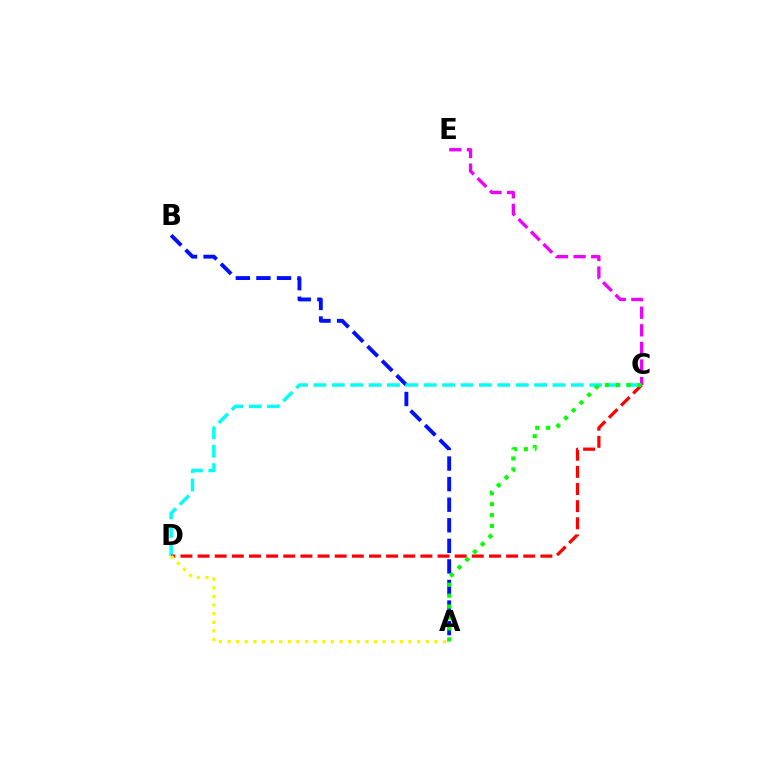{('A', 'B'): [{'color': '#0010ff', 'line_style': 'dashed', 'thickness': 2.79}], ('C', 'D'): [{'color': '#00fff6', 'line_style': 'dashed', 'thickness': 2.5}, {'color': '#ff0000', 'line_style': 'dashed', 'thickness': 2.33}], ('C', 'E'): [{'color': '#ee00ff', 'line_style': 'dashed', 'thickness': 2.39}], ('A', 'D'): [{'color': '#fcf500', 'line_style': 'dotted', 'thickness': 2.34}], ('A', 'C'): [{'color': '#08ff00', 'line_style': 'dotted', 'thickness': 2.97}]}